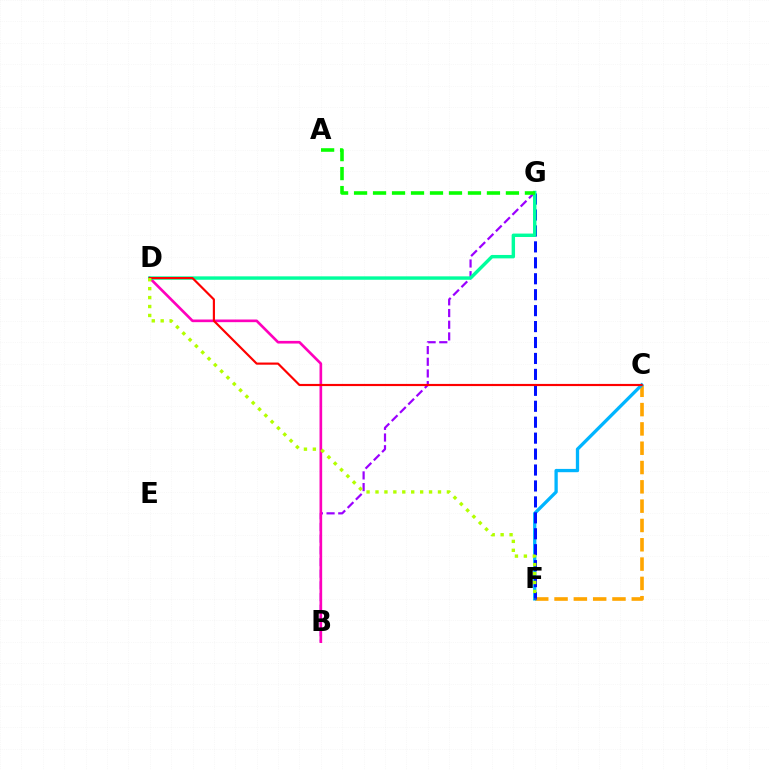{('C', 'F'): [{'color': '#ffa500', 'line_style': 'dashed', 'thickness': 2.62}, {'color': '#00b5ff', 'line_style': 'solid', 'thickness': 2.37}], ('F', 'G'): [{'color': '#0010ff', 'line_style': 'dashed', 'thickness': 2.17}], ('B', 'G'): [{'color': '#9b00ff', 'line_style': 'dashed', 'thickness': 1.59}], ('B', 'D'): [{'color': '#ff00bd', 'line_style': 'solid', 'thickness': 1.91}], ('D', 'G'): [{'color': '#00ff9d', 'line_style': 'solid', 'thickness': 2.46}], ('C', 'D'): [{'color': '#ff0000', 'line_style': 'solid', 'thickness': 1.56}], ('A', 'G'): [{'color': '#08ff00', 'line_style': 'dashed', 'thickness': 2.58}], ('D', 'F'): [{'color': '#b3ff00', 'line_style': 'dotted', 'thickness': 2.43}]}